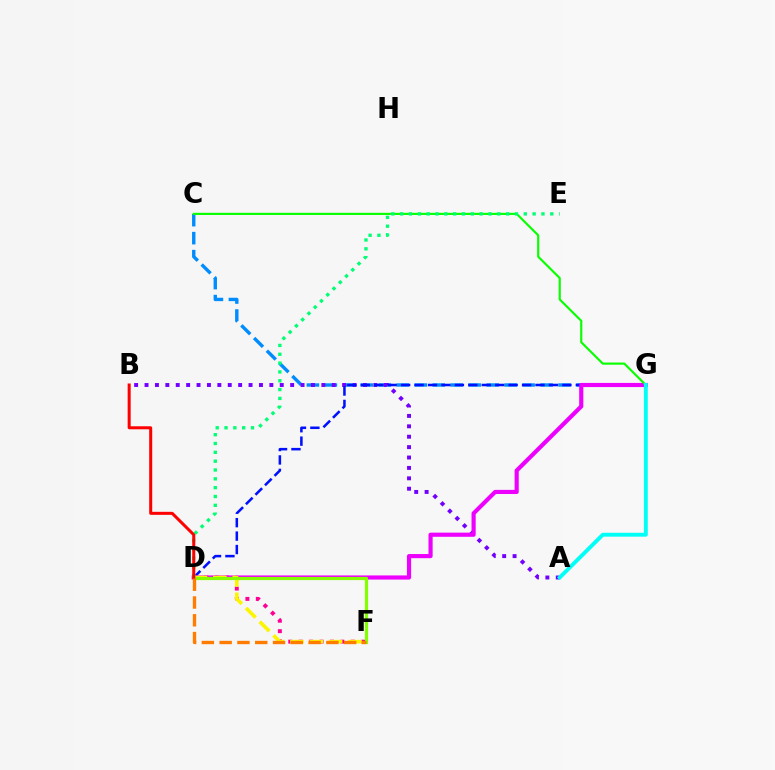{('C', 'G'): [{'color': '#008cff', 'line_style': 'dashed', 'thickness': 2.44}, {'color': '#08ff00', 'line_style': 'solid', 'thickness': 1.55}], ('A', 'B'): [{'color': '#7200ff', 'line_style': 'dotted', 'thickness': 2.83}], ('D', 'G'): [{'color': '#0010ff', 'line_style': 'dashed', 'thickness': 1.83}, {'color': '#ee00ff', 'line_style': 'solid', 'thickness': 2.99}], ('D', 'F'): [{'color': '#ff0094', 'line_style': 'dotted', 'thickness': 2.84}, {'color': '#fcf500', 'line_style': 'dashed', 'thickness': 2.63}, {'color': '#84ff00', 'line_style': 'solid', 'thickness': 2.29}, {'color': '#ff7c00', 'line_style': 'dashed', 'thickness': 2.42}], ('D', 'E'): [{'color': '#00ff74', 'line_style': 'dotted', 'thickness': 2.4}], ('B', 'D'): [{'color': '#ff0000', 'line_style': 'solid', 'thickness': 2.17}], ('A', 'G'): [{'color': '#00fff6', 'line_style': 'solid', 'thickness': 2.8}]}